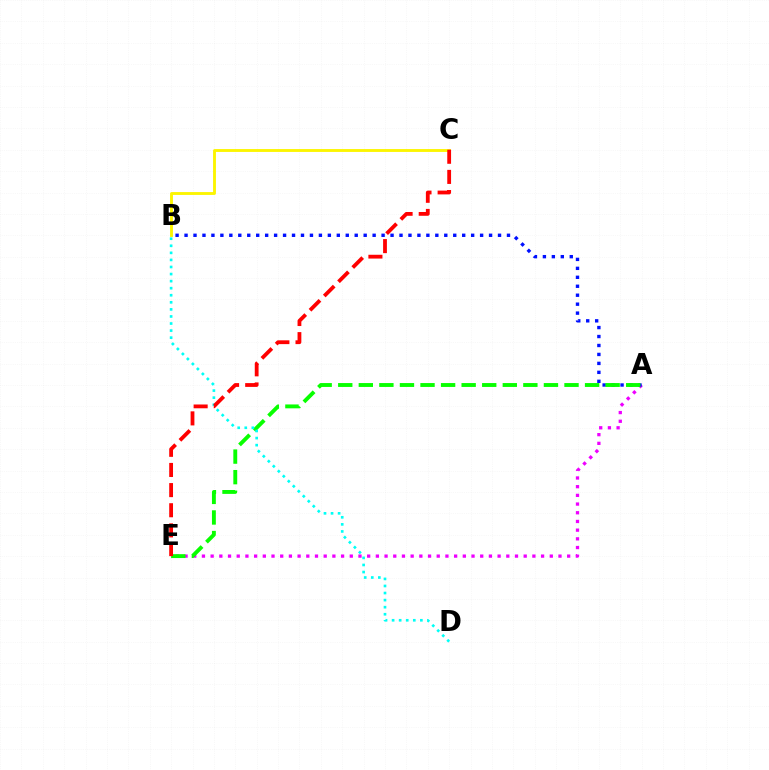{('B', 'C'): [{'color': '#fcf500', 'line_style': 'solid', 'thickness': 2.06}], ('A', 'E'): [{'color': '#ee00ff', 'line_style': 'dotted', 'thickness': 2.36}, {'color': '#08ff00', 'line_style': 'dashed', 'thickness': 2.79}], ('A', 'B'): [{'color': '#0010ff', 'line_style': 'dotted', 'thickness': 2.43}], ('B', 'D'): [{'color': '#00fff6', 'line_style': 'dotted', 'thickness': 1.92}], ('C', 'E'): [{'color': '#ff0000', 'line_style': 'dashed', 'thickness': 2.74}]}